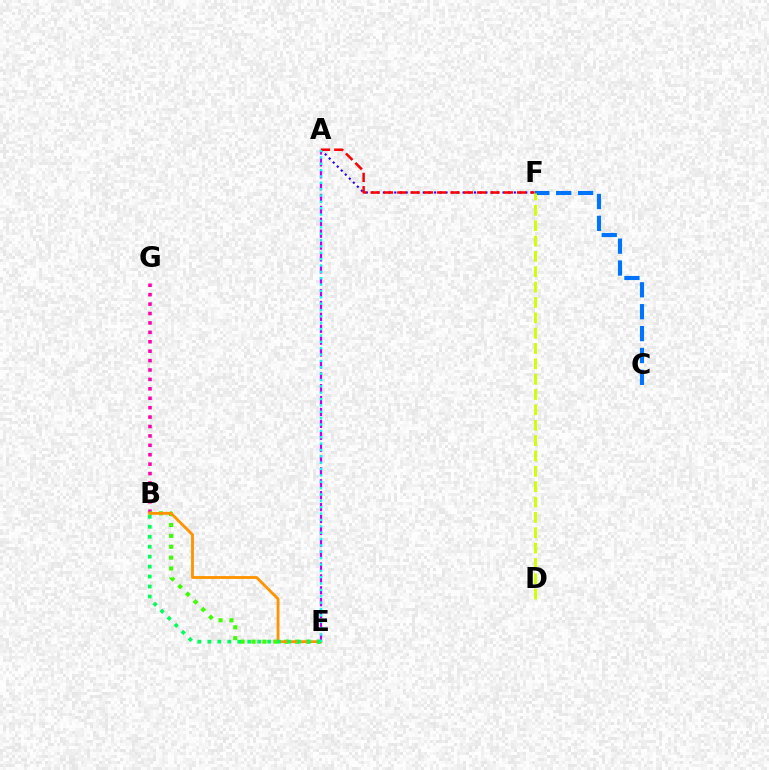{('A', 'F'): [{'color': '#2500ff', 'line_style': 'dotted', 'thickness': 1.55}, {'color': '#ff0000', 'line_style': 'dashed', 'thickness': 1.81}], ('B', 'G'): [{'color': '#ff00ac', 'line_style': 'dotted', 'thickness': 2.56}], ('B', 'E'): [{'color': '#3dff00', 'line_style': 'dotted', 'thickness': 2.95}, {'color': '#ff9400', 'line_style': 'solid', 'thickness': 2.05}, {'color': '#00ff5c', 'line_style': 'dotted', 'thickness': 2.71}], ('C', 'F'): [{'color': '#0074ff', 'line_style': 'dashed', 'thickness': 2.97}], ('A', 'E'): [{'color': '#b900ff', 'line_style': 'dashed', 'thickness': 1.61}, {'color': '#00fff6', 'line_style': 'dotted', 'thickness': 1.73}], ('D', 'F'): [{'color': '#d1ff00', 'line_style': 'dashed', 'thickness': 2.09}]}